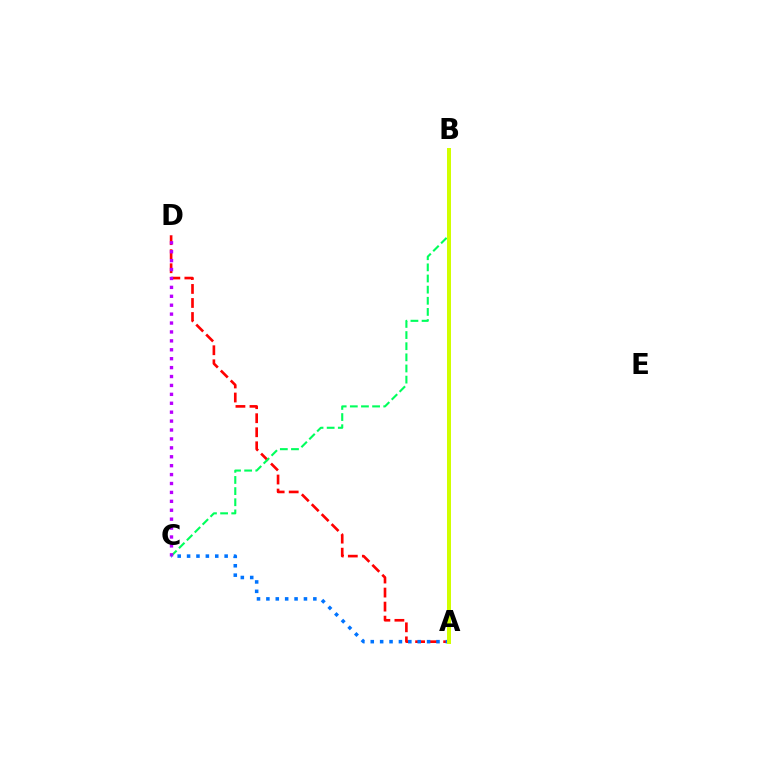{('A', 'D'): [{'color': '#ff0000', 'line_style': 'dashed', 'thickness': 1.91}], ('B', 'C'): [{'color': '#00ff5c', 'line_style': 'dashed', 'thickness': 1.51}], ('C', 'D'): [{'color': '#b900ff', 'line_style': 'dotted', 'thickness': 2.42}], ('A', 'C'): [{'color': '#0074ff', 'line_style': 'dotted', 'thickness': 2.55}], ('A', 'B'): [{'color': '#d1ff00', 'line_style': 'solid', 'thickness': 2.88}]}